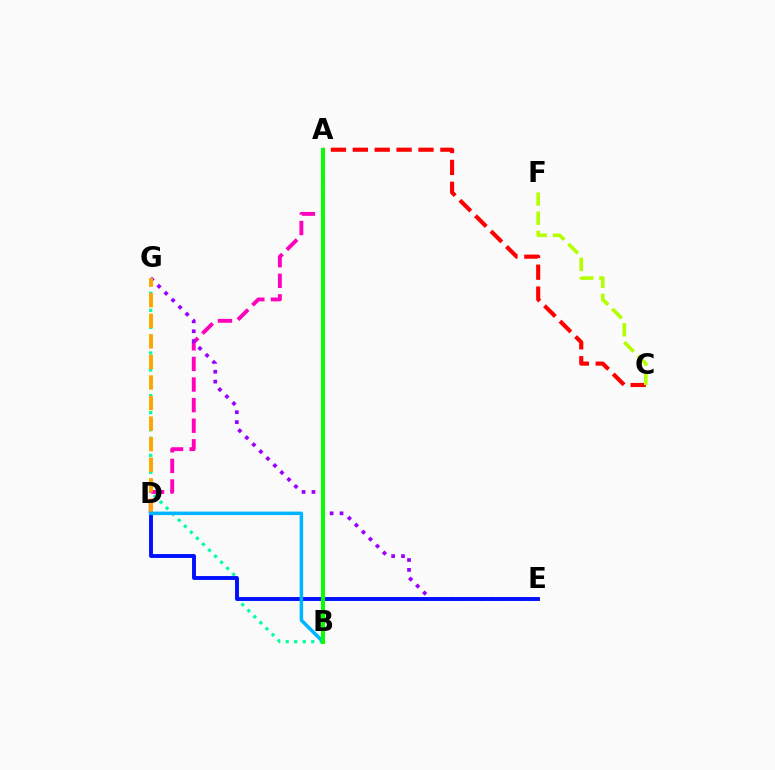{('A', 'D'): [{'color': '#ff00bd', 'line_style': 'dashed', 'thickness': 2.8}], ('A', 'C'): [{'color': '#ff0000', 'line_style': 'dashed', 'thickness': 2.97}], ('B', 'G'): [{'color': '#00ff9d', 'line_style': 'dotted', 'thickness': 2.32}], ('E', 'G'): [{'color': '#9b00ff', 'line_style': 'dotted', 'thickness': 2.69}], ('C', 'F'): [{'color': '#b3ff00', 'line_style': 'dashed', 'thickness': 2.6}], ('D', 'E'): [{'color': '#0010ff', 'line_style': 'solid', 'thickness': 2.8}], ('D', 'G'): [{'color': '#ffa500', 'line_style': 'dashed', 'thickness': 2.79}], ('B', 'D'): [{'color': '#00b5ff', 'line_style': 'solid', 'thickness': 2.52}], ('A', 'B'): [{'color': '#08ff00', 'line_style': 'solid', 'thickness': 2.87}]}